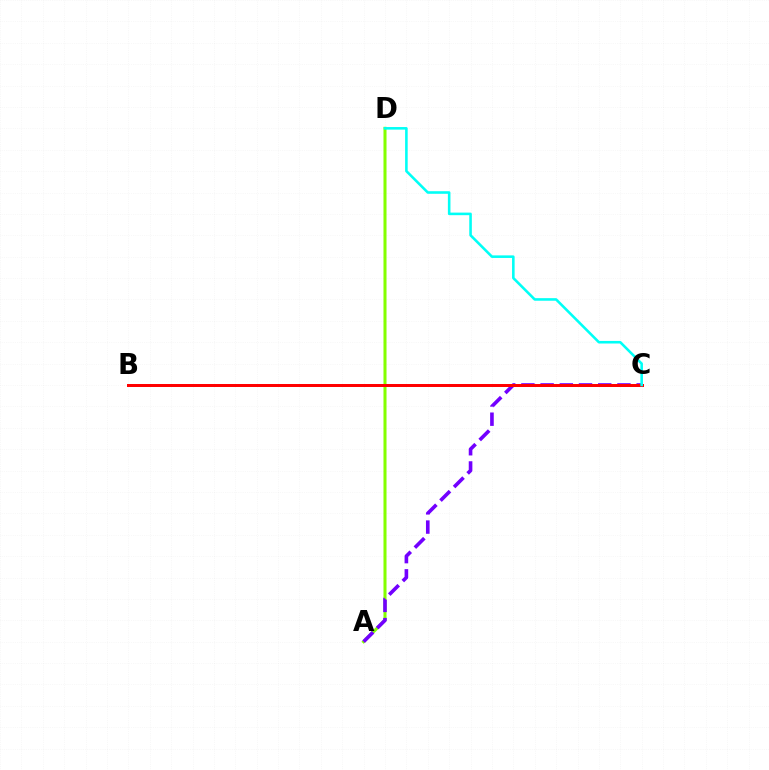{('A', 'D'): [{'color': '#84ff00', 'line_style': 'solid', 'thickness': 2.19}], ('A', 'C'): [{'color': '#7200ff', 'line_style': 'dashed', 'thickness': 2.61}], ('B', 'C'): [{'color': '#ff0000', 'line_style': 'solid', 'thickness': 2.15}], ('C', 'D'): [{'color': '#00fff6', 'line_style': 'solid', 'thickness': 1.86}]}